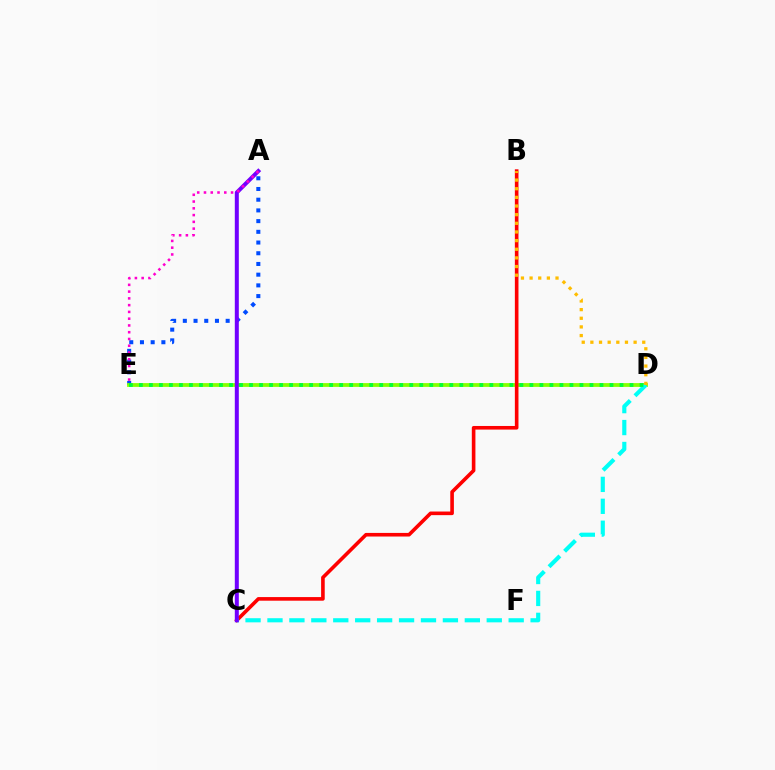{('A', 'E'): [{'color': '#004bff', 'line_style': 'dotted', 'thickness': 2.91}, {'color': '#ff00cf', 'line_style': 'dotted', 'thickness': 1.84}], ('D', 'E'): [{'color': '#84ff00', 'line_style': 'solid', 'thickness': 2.73}, {'color': '#00ff39', 'line_style': 'dotted', 'thickness': 2.72}], ('B', 'C'): [{'color': '#ff0000', 'line_style': 'solid', 'thickness': 2.6}], ('C', 'D'): [{'color': '#00fff6', 'line_style': 'dashed', 'thickness': 2.98}], ('B', 'D'): [{'color': '#ffbd00', 'line_style': 'dotted', 'thickness': 2.35}], ('A', 'C'): [{'color': '#7200ff', 'line_style': 'solid', 'thickness': 2.88}]}